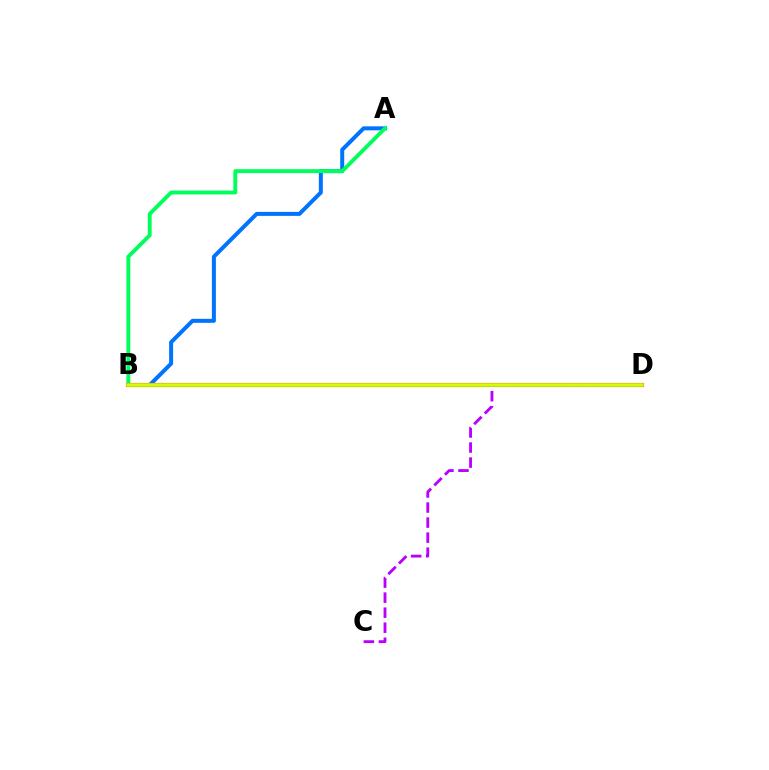{('A', 'B'): [{'color': '#0074ff', 'line_style': 'solid', 'thickness': 2.88}, {'color': '#00ff5c', 'line_style': 'solid', 'thickness': 2.8}], ('B', 'D'): [{'color': '#ff0000', 'line_style': 'solid', 'thickness': 2.95}, {'color': '#d1ff00', 'line_style': 'solid', 'thickness': 2.63}], ('C', 'D'): [{'color': '#b900ff', 'line_style': 'dashed', 'thickness': 2.04}]}